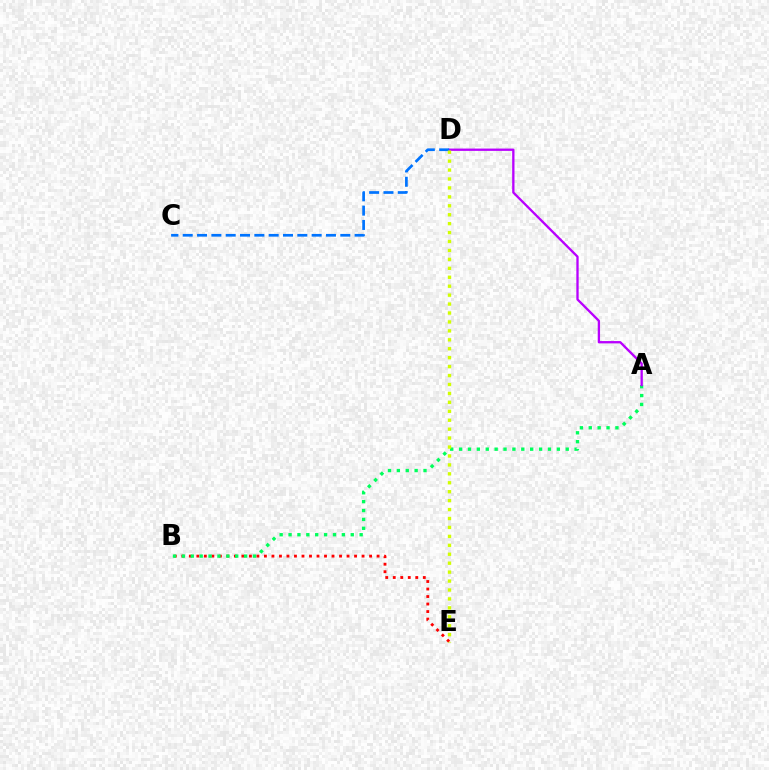{('B', 'E'): [{'color': '#ff0000', 'line_style': 'dotted', 'thickness': 2.04}], ('A', 'B'): [{'color': '#00ff5c', 'line_style': 'dotted', 'thickness': 2.41}], ('A', 'D'): [{'color': '#b900ff', 'line_style': 'solid', 'thickness': 1.67}], ('C', 'D'): [{'color': '#0074ff', 'line_style': 'dashed', 'thickness': 1.95}], ('D', 'E'): [{'color': '#d1ff00', 'line_style': 'dotted', 'thickness': 2.43}]}